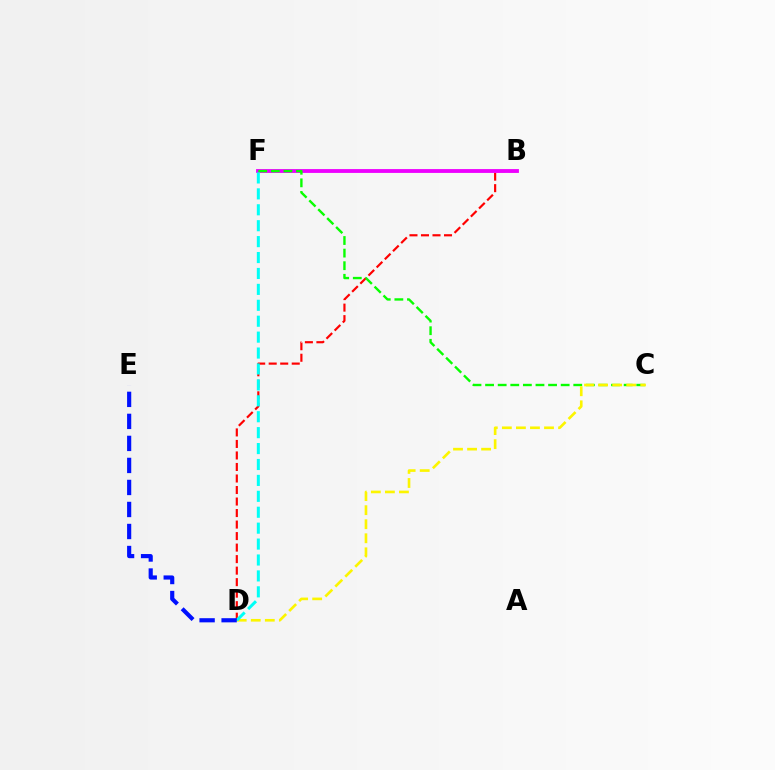{('B', 'D'): [{'color': '#ff0000', 'line_style': 'dashed', 'thickness': 1.56}], ('B', 'F'): [{'color': '#ee00ff', 'line_style': 'solid', 'thickness': 2.76}], ('C', 'F'): [{'color': '#08ff00', 'line_style': 'dashed', 'thickness': 1.71}], ('C', 'D'): [{'color': '#fcf500', 'line_style': 'dashed', 'thickness': 1.91}], ('D', 'F'): [{'color': '#00fff6', 'line_style': 'dashed', 'thickness': 2.16}], ('D', 'E'): [{'color': '#0010ff', 'line_style': 'dashed', 'thickness': 2.99}]}